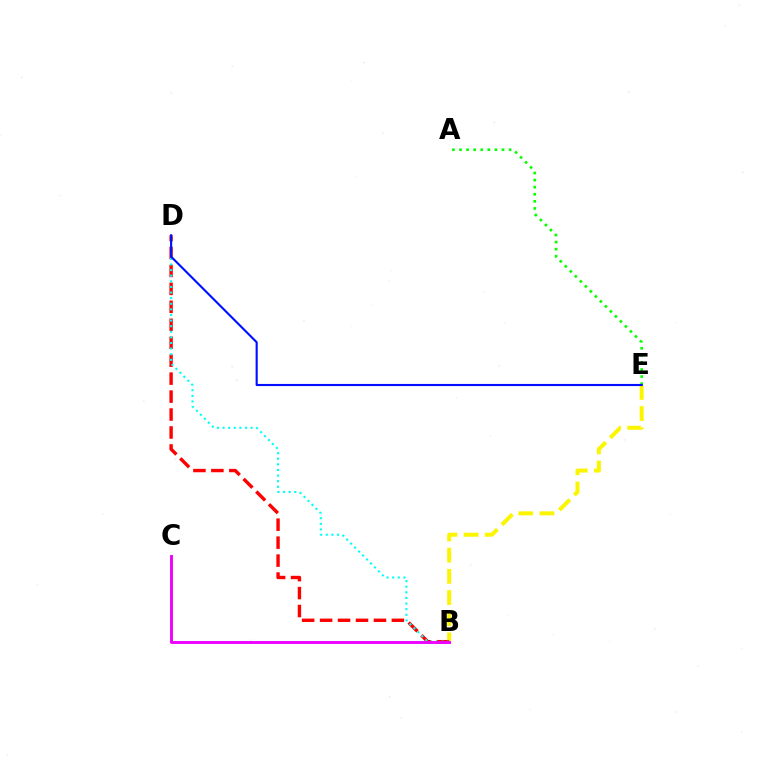{('B', 'E'): [{'color': '#fcf500', 'line_style': 'dashed', 'thickness': 2.88}], ('B', 'D'): [{'color': '#ff0000', 'line_style': 'dashed', 'thickness': 2.44}, {'color': '#00fff6', 'line_style': 'dotted', 'thickness': 1.52}], ('A', 'E'): [{'color': '#08ff00', 'line_style': 'dotted', 'thickness': 1.92}], ('D', 'E'): [{'color': '#0010ff', 'line_style': 'solid', 'thickness': 1.53}], ('B', 'C'): [{'color': '#ee00ff', 'line_style': 'solid', 'thickness': 2.09}]}